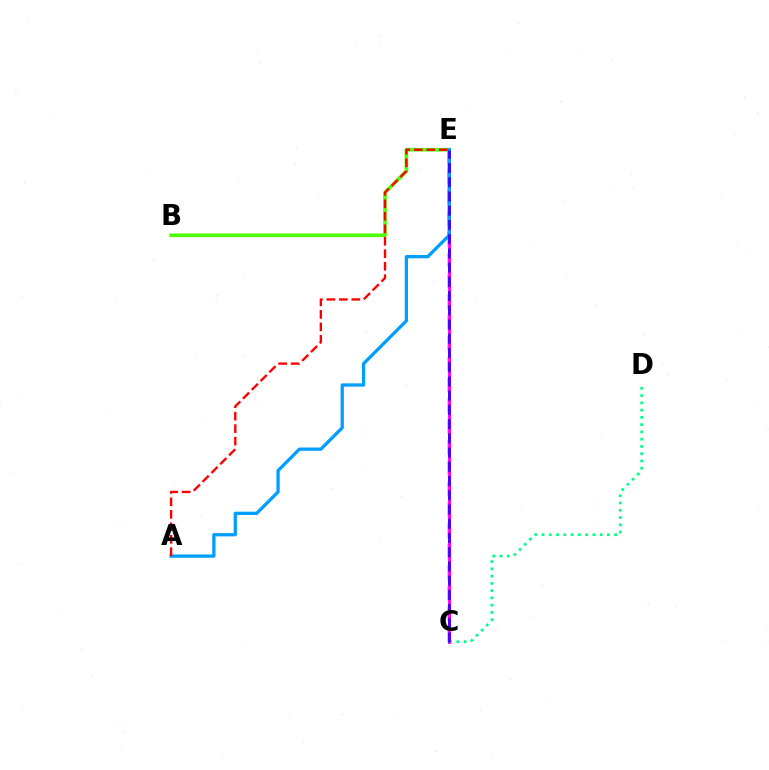{('B', 'E'): [{'color': '#4fff00', 'line_style': 'solid', 'thickness': 2.62}], ('C', 'E'): [{'color': '#ffd500', 'line_style': 'dashed', 'thickness': 2.83}, {'color': '#ff00ed', 'line_style': 'solid', 'thickness': 2.09}, {'color': '#3700ff', 'line_style': 'dashed', 'thickness': 1.93}], ('C', 'D'): [{'color': '#00ff86', 'line_style': 'dotted', 'thickness': 1.97}], ('A', 'E'): [{'color': '#009eff', 'line_style': 'solid', 'thickness': 2.35}, {'color': '#ff0000', 'line_style': 'dashed', 'thickness': 1.7}]}